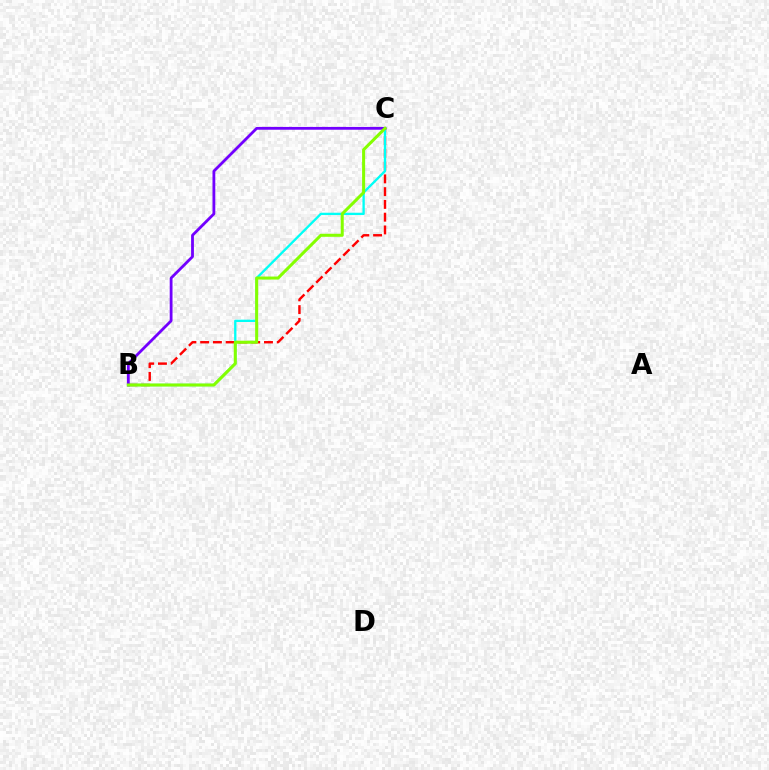{('B', 'C'): [{'color': '#ff0000', 'line_style': 'dashed', 'thickness': 1.73}, {'color': '#00fff6', 'line_style': 'solid', 'thickness': 1.67}, {'color': '#7200ff', 'line_style': 'solid', 'thickness': 2.02}, {'color': '#84ff00', 'line_style': 'solid', 'thickness': 2.19}]}